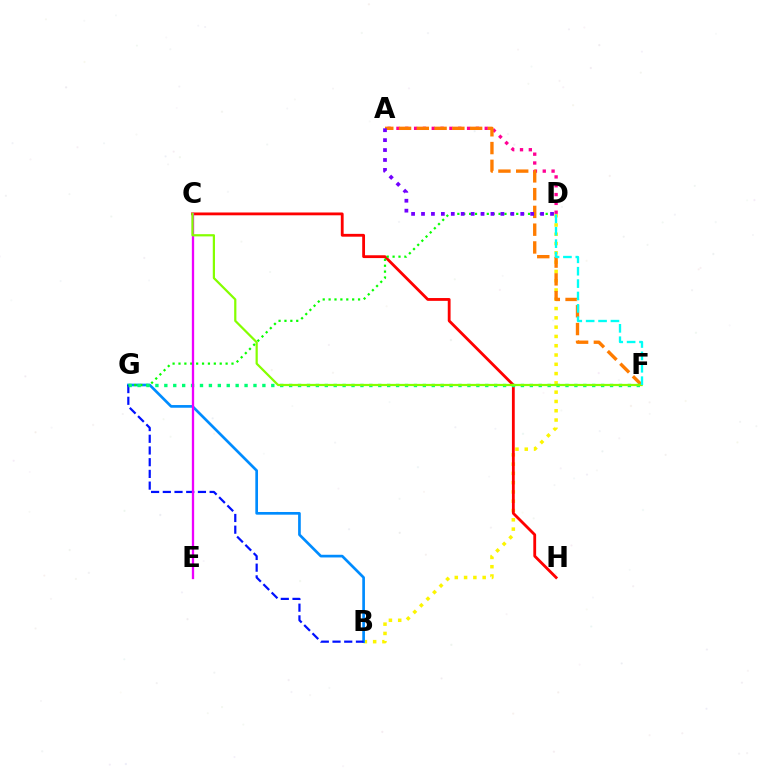{('B', 'D'): [{'color': '#fcf500', 'line_style': 'dotted', 'thickness': 2.52}], ('A', 'D'): [{'color': '#ff0094', 'line_style': 'dotted', 'thickness': 2.4}, {'color': '#7200ff', 'line_style': 'dotted', 'thickness': 2.7}], ('B', 'G'): [{'color': '#008cff', 'line_style': 'solid', 'thickness': 1.93}, {'color': '#0010ff', 'line_style': 'dashed', 'thickness': 1.59}], ('C', 'H'): [{'color': '#ff0000', 'line_style': 'solid', 'thickness': 2.03}], ('D', 'G'): [{'color': '#08ff00', 'line_style': 'dotted', 'thickness': 1.6}], ('A', 'F'): [{'color': '#ff7c00', 'line_style': 'dashed', 'thickness': 2.41}], ('F', 'G'): [{'color': '#00ff74', 'line_style': 'dotted', 'thickness': 2.42}], ('C', 'E'): [{'color': '#ee00ff', 'line_style': 'solid', 'thickness': 1.66}], ('C', 'F'): [{'color': '#84ff00', 'line_style': 'solid', 'thickness': 1.6}], ('D', 'F'): [{'color': '#00fff6', 'line_style': 'dashed', 'thickness': 1.68}]}